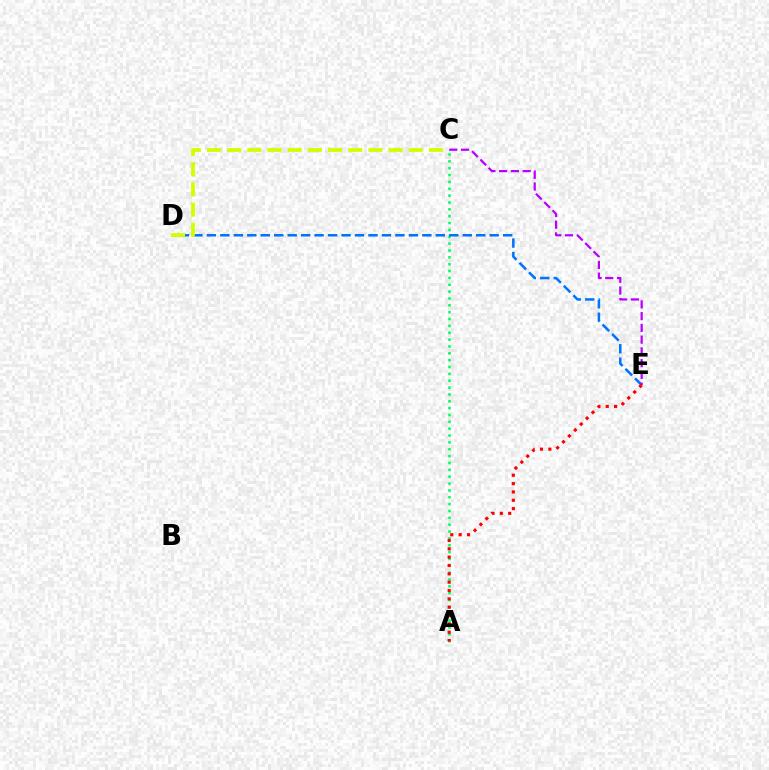{('A', 'C'): [{'color': '#00ff5c', 'line_style': 'dotted', 'thickness': 1.86}], ('D', 'E'): [{'color': '#0074ff', 'line_style': 'dashed', 'thickness': 1.83}], ('C', 'D'): [{'color': '#d1ff00', 'line_style': 'dashed', 'thickness': 2.74}], ('C', 'E'): [{'color': '#b900ff', 'line_style': 'dashed', 'thickness': 1.6}], ('A', 'E'): [{'color': '#ff0000', 'line_style': 'dotted', 'thickness': 2.27}]}